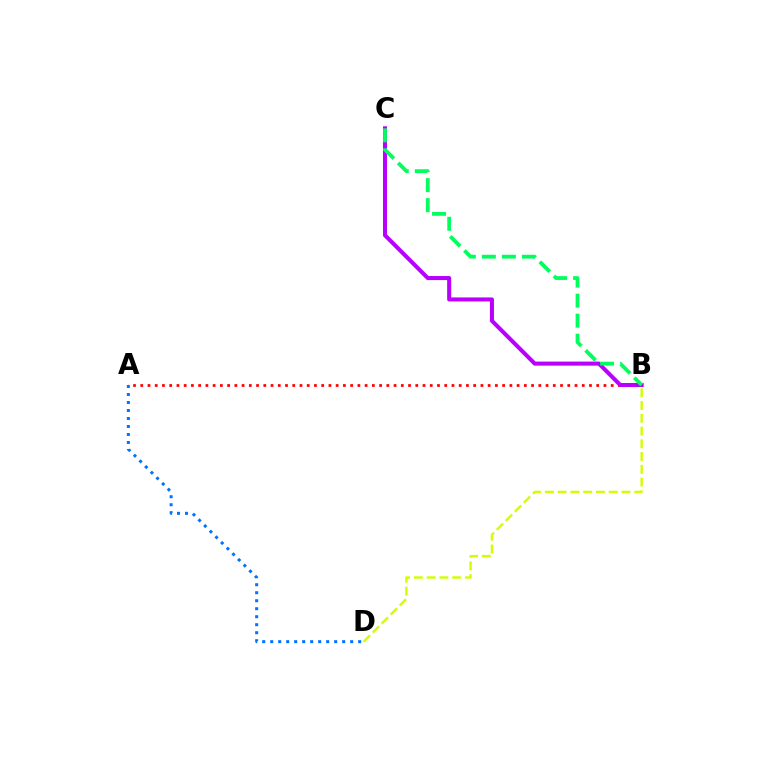{('A', 'B'): [{'color': '#ff0000', 'line_style': 'dotted', 'thickness': 1.97}], ('B', 'C'): [{'color': '#b900ff', 'line_style': 'solid', 'thickness': 2.92}, {'color': '#00ff5c', 'line_style': 'dashed', 'thickness': 2.72}], ('A', 'D'): [{'color': '#0074ff', 'line_style': 'dotted', 'thickness': 2.17}], ('B', 'D'): [{'color': '#d1ff00', 'line_style': 'dashed', 'thickness': 1.73}]}